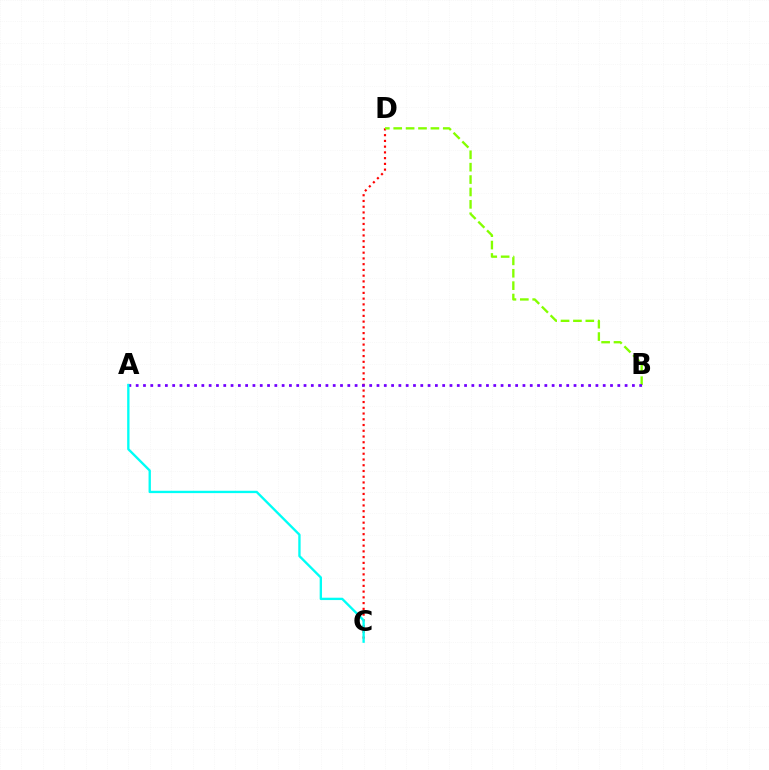{('C', 'D'): [{'color': '#ff0000', 'line_style': 'dotted', 'thickness': 1.56}], ('B', 'D'): [{'color': '#84ff00', 'line_style': 'dashed', 'thickness': 1.68}], ('A', 'B'): [{'color': '#7200ff', 'line_style': 'dotted', 'thickness': 1.98}], ('A', 'C'): [{'color': '#00fff6', 'line_style': 'solid', 'thickness': 1.69}]}